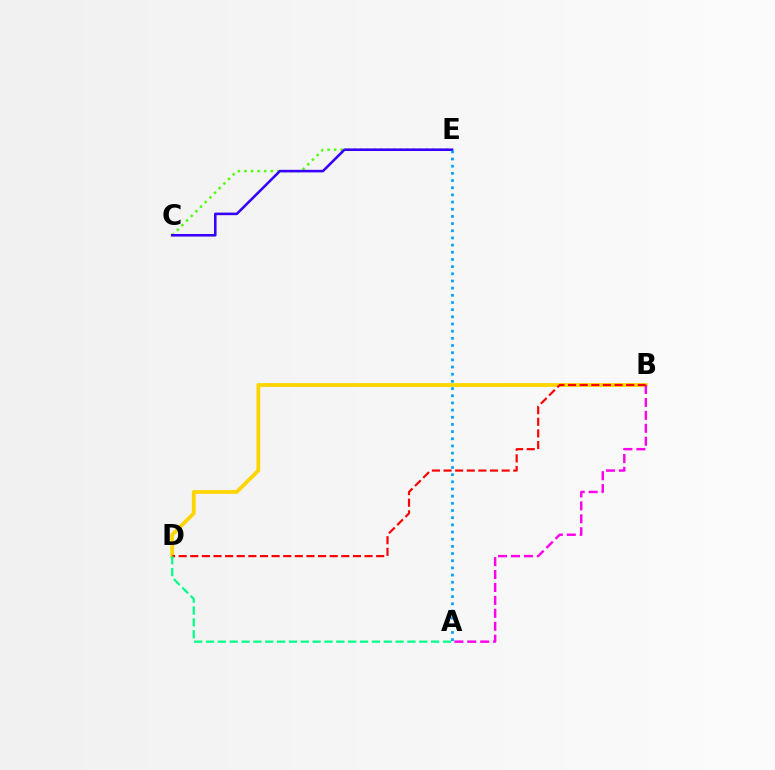{('C', 'E'): [{'color': '#4fff00', 'line_style': 'dotted', 'thickness': 1.78}, {'color': '#3700ff', 'line_style': 'solid', 'thickness': 1.85}], ('B', 'D'): [{'color': '#ffd500', 'line_style': 'solid', 'thickness': 2.72}, {'color': '#ff0000', 'line_style': 'dashed', 'thickness': 1.58}], ('A', 'B'): [{'color': '#ff00ed', 'line_style': 'dashed', 'thickness': 1.76}], ('A', 'E'): [{'color': '#009eff', 'line_style': 'dotted', 'thickness': 1.95}], ('A', 'D'): [{'color': '#00ff86', 'line_style': 'dashed', 'thickness': 1.61}]}